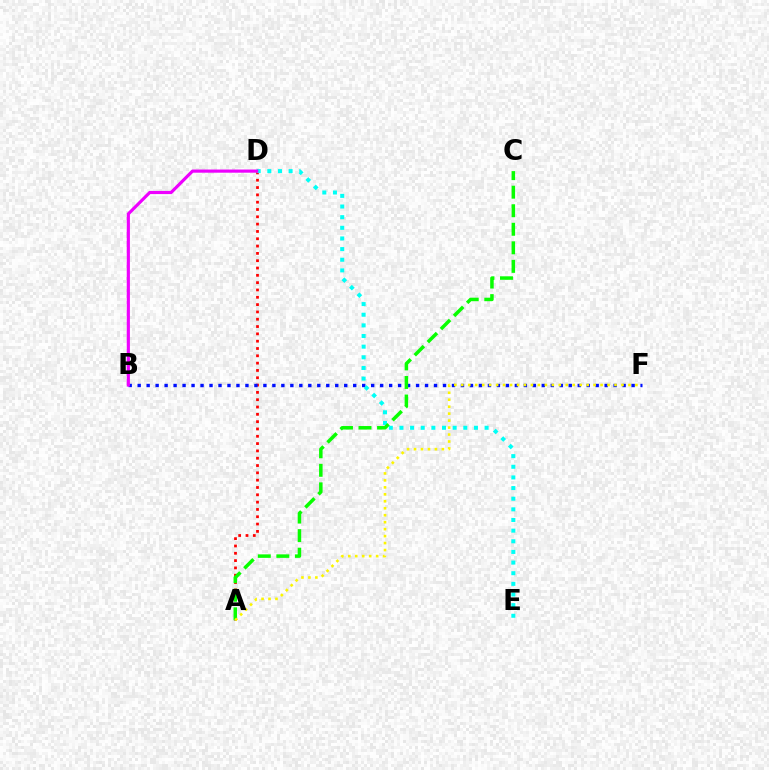{('A', 'D'): [{'color': '#ff0000', 'line_style': 'dotted', 'thickness': 1.99}], ('B', 'F'): [{'color': '#0010ff', 'line_style': 'dotted', 'thickness': 2.44}], ('D', 'E'): [{'color': '#00fff6', 'line_style': 'dotted', 'thickness': 2.89}], ('B', 'D'): [{'color': '#ee00ff', 'line_style': 'solid', 'thickness': 2.28}], ('A', 'C'): [{'color': '#08ff00', 'line_style': 'dashed', 'thickness': 2.52}], ('A', 'F'): [{'color': '#fcf500', 'line_style': 'dotted', 'thickness': 1.89}]}